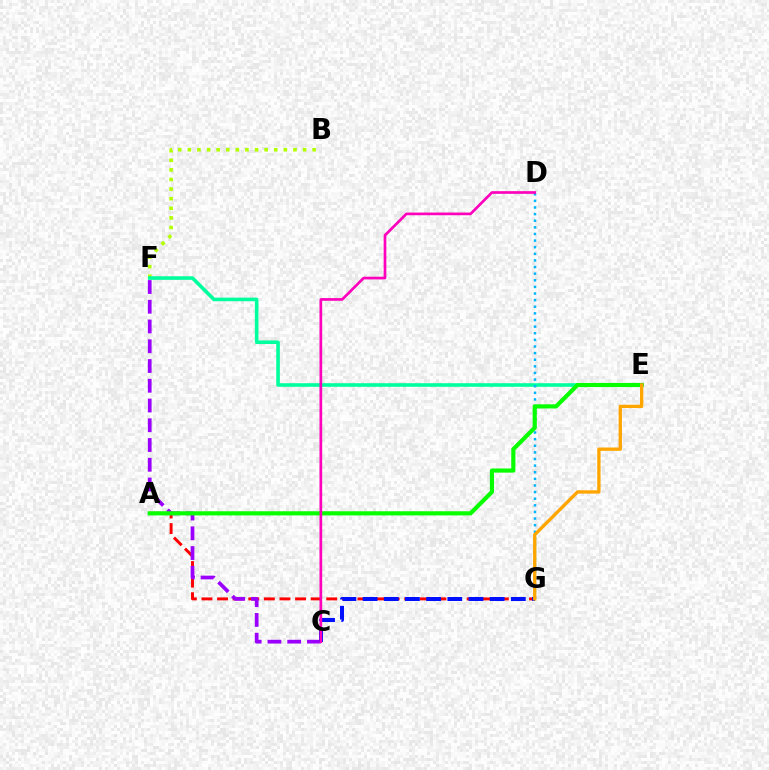{('B', 'F'): [{'color': '#b3ff00', 'line_style': 'dotted', 'thickness': 2.61}], ('E', 'F'): [{'color': '#00ff9d', 'line_style': 'solid', 'thickness': 2.59}], ('A', 'G'): [{'color': '#ff0000', 'line_style': 'dashed', 'thickness': 2.12}], ('D', 'G'): [{'color': '#00b5ff', 'line_style': 'dotted', 'thickness': 1.8}], ('C', 'F'): [{'color': '#9b00ff', 'line_style': 'dashed', 'thickness': 2.68}], ('C', 'G'): [{'color': '#0010ff', 'line_style': 'dashed', 'thickness': 2.88}], ('A', 'E'): [{'color': '#08ff00', 'line_style': 'solid', 'thickness': 2.99}], ('C', 'D'): [{'color': '#ff00bd', 'line_style': 'solid', 'thickness': 1.94}], ('E', 'G'): [{'color': '#ffa500', 'line_style': 'solid', 'thickness': 2.39}]}